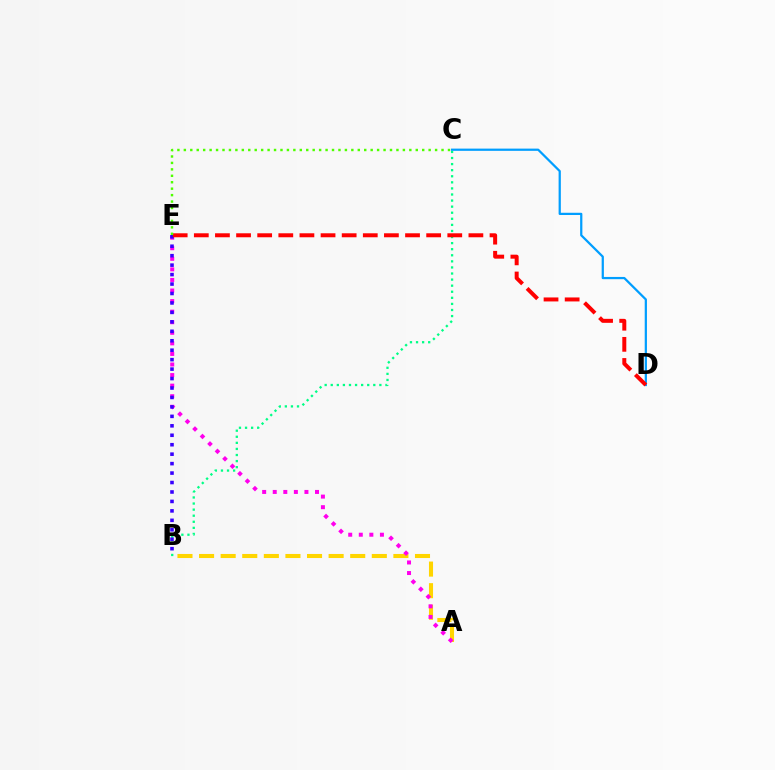{('A', 'B'): [{'color': '#ffd500', 'line_style': 'dashed', 'thickness': 2.93}], ('B', 'C'): [{'color': '#00ff86', 'line_style': 'dotted', 'thickness': 1.65}], ('A', 'E'): [{'color': '#ff00ed', 'line_style': 'dotted', 'thickness': 2.87}], ('B', 'E'): [{'color': '#3700ff', 'line_style': 'dotted', 'thickness': 2.57}], ('C', 'D'): [{'color': '#009eff', 'line_style': 'solid', 'thickness': 1.61}], ('D', 'E'): [{'color': '#ff0000', 'line_style': 'dashed', 'thickness': 2.87}], ('C', 'E'): [{'color': '#4fff00', 'line_style': 'dotted', 'thickness': 1.75}]}